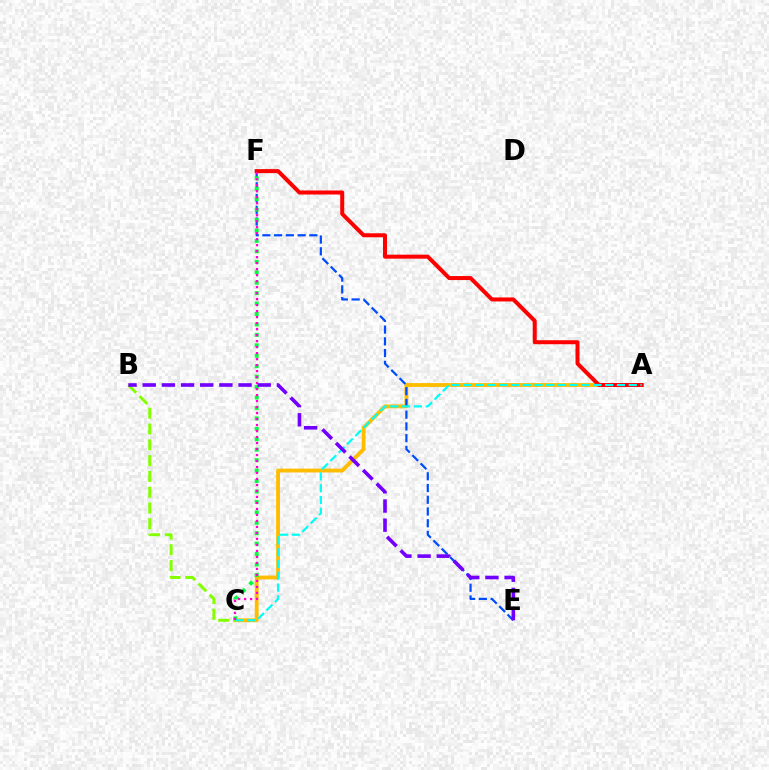{('A', 'C'): [{'color': '#ffbd00', 'line_style': 'solid', 'thickness': 2.77}, {'color': '#00fff6', 'line_style': 'dashed', 'thickness': 1.6}], ('B', 'C'): [{'color': '#84ff00', 'line_style': 'dashed', 'thickness': 2.15}], ('E', 'F'): [{'color': '#004bff', 'line_style': 'dashed', 'thickness': 1.6}], ('C', 'F'): [{'color': '#00ff39', 'line_style': 'dotted', 'thickness': 2.84}, {'color': '#ff00cf', 'line_style': 'dotted', 'thickness': 1.63}], ('A', 'F'): [{'color': '#ff0000', 'line_style': 'solid', 'thickness': 2.88}], ('B', 'E'): [{'color': '#7200ff', 'line_style': 'dashed', 'thickness': 2.6}]}